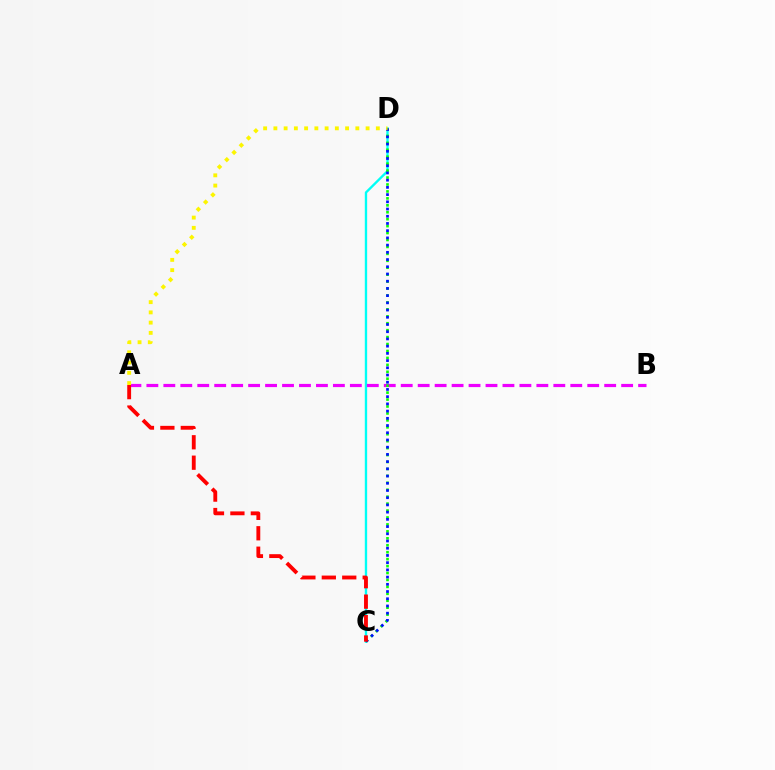{('C', 'D'): [{'color': '#00fff6', 'line_style': 'solid', 'thickness': 1.69}, {'color': '#08ff00', 'line_style': 'dotted', 'thickness': 1.88}, {'color': '#0010ff', 'line_style': 'dotted', 'thickness': 1.96}], ('A', 'B'): [{'color': '#ee00ff', 'line_style': 'dashed', 'thickness': 2.3}], ('A', 'D'): [{'color': '#fcf500', 'line_style': 'dotted', 'thickness': 2.78}], ('A', 'C'): [{'color': '#ff0000', 'line_style': 'dashed', 'thickness': 2.78}]}